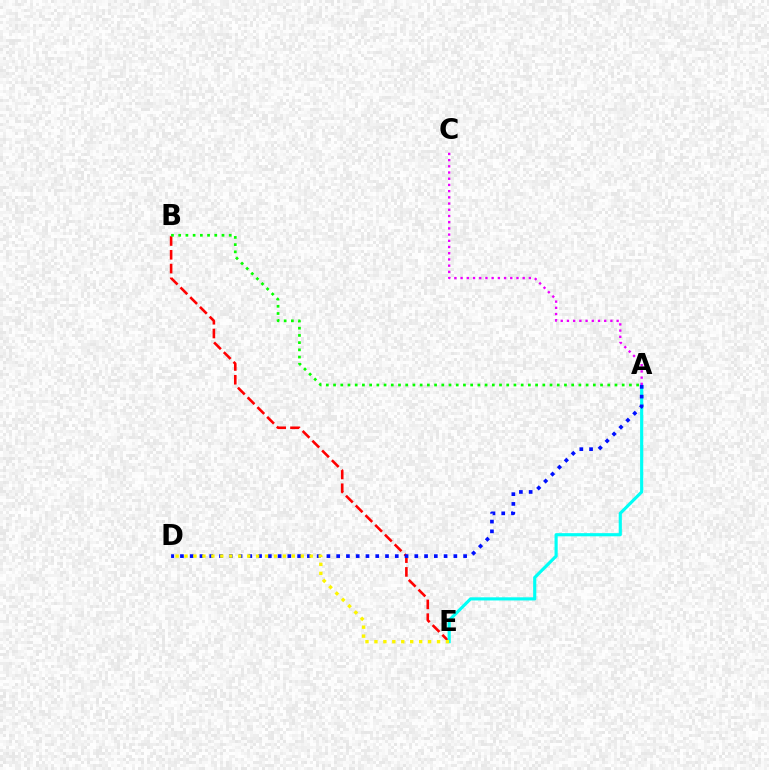{('B', 'E'): [{'color': '#ff0000', 'line_style': 'dashed', 'thickness': 1.87}], ('A', 'E'): [{'color': '#00fff6', 'line_style': 'solid', 'thickness': 2.27}], ('A', 'C'): [{'color': '#ee00ff', 'line_style': 'dotted', 'thickness': 1.69}], ('A', 'D'): [{'color': '#0010ff', 'line_style': 'dotted', 'thickness': 2.65}], ('D', 'E'): [{'color': '#fcf500', 'line_style': 'dotted', 'thickness': 2.43}], ('A', 'B'): [{'color': '#08ff00', 'line_style': 'dotted', 'thickness': 1.96}]}